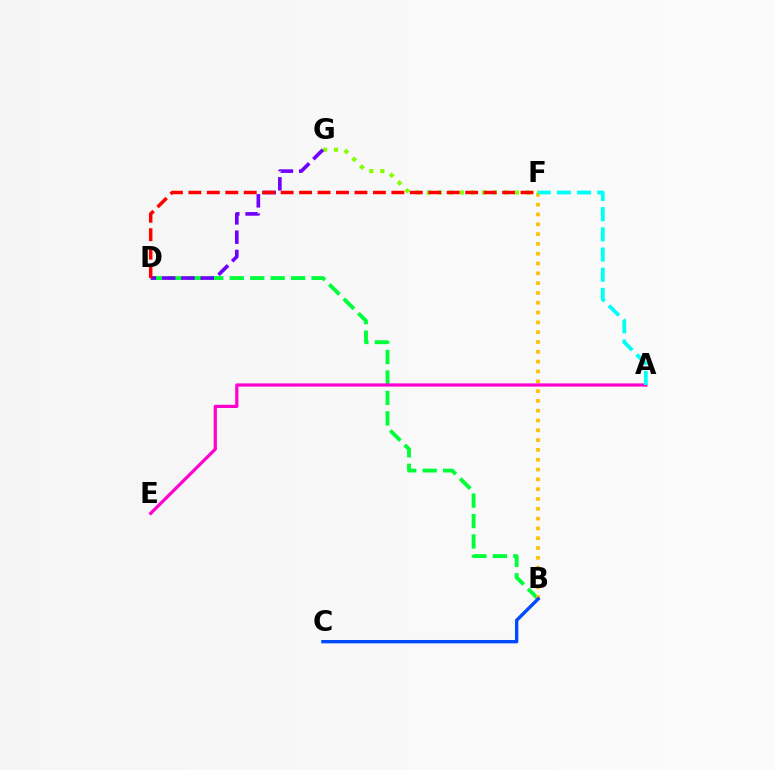{('B', 'D'): [{'color': '#00ff39', 'line_style': 'dashed', 'thickness': 2.78}], ('B', 'F'): [{'color': '#ffbd00', 'line_style': 'dotted', 'thickness': 2.67}], ('A', 'E'): [{'color': '#ff00cf', 'line_style': 'solid', 'thickness': 2.31}], ('F', 'G'): [{'color': '#84ff00', 'line_style': 'dotted', 'thickness': 3.0}], ('D', 'G'): [{'color': '#7200ff', 'line_style': 'dashed', 'thickness': 2.62}], ('A', 'F'): [{'color': '#00fff6', 'line_style': 'dashed', 'thickness': 2.74}], ('D', 'F'): [{'color': '#ff0000', 'line_style': 'dashed', 'thickness': 2.51}], ('B', 'C'): [{'color': '#004bff', 'line_style': 'solid', 'thickness': 2.42}]}